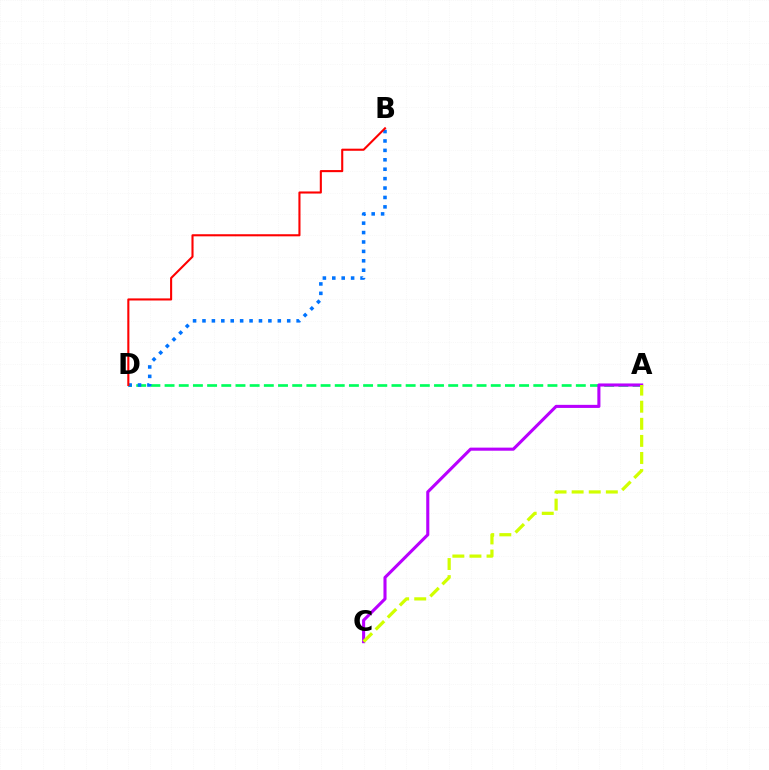{('A', 'D'): [{'color': '#00ff5c', 'line_style': 'dashed', 'thickness': 1.93}], ('A', 'C'): [{'color': '#b900ff', 'line_style': 'solid', 'thickness': 2.22}, {'color': '#d1ff00', 'line_style': 'dashed', 'thickness': 2.32}], ('B', 'D'): [{'color': '#0074ff', 'line_style': 'dotted', 'thickness': 2.56}, {'color': '#ff0000', 'line_style': 'solid', 'thickness': 1.51}]}